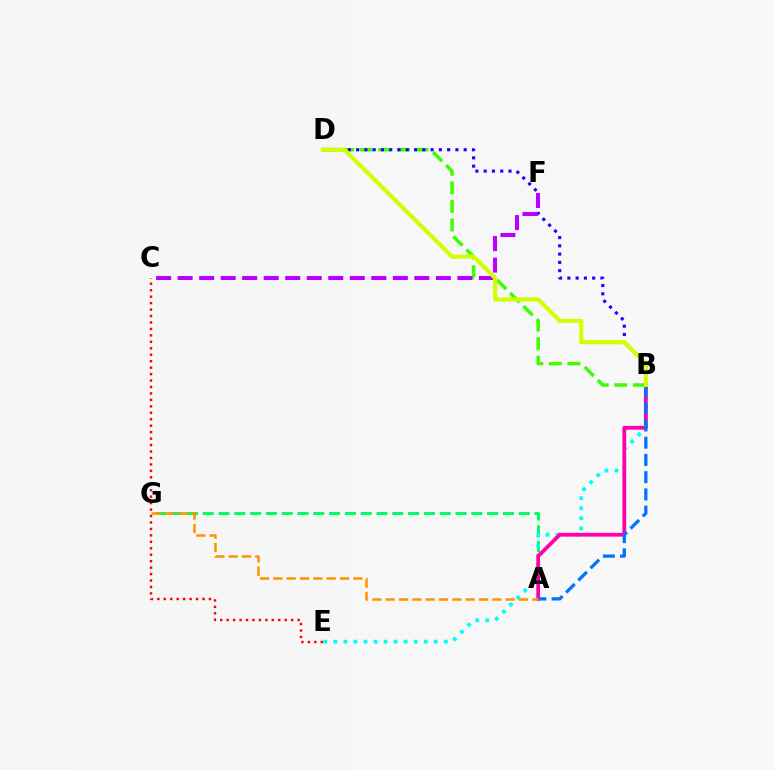{('B', 'D'): [{'color': '#3dff00', 'line_style': 'dashed', 'thickness': 2.52}, {'color': '#2500ff', 'line_style': 'dotted', 'thickness': 2.25}, {'color': '#d1ff00', 'line_style': 'solid', 'thickness': 2.96}], ('A', 'G'): [{'color': '#00ff5c', 'line_style': 'dashed', 'thickness': 2.15}, {'color': '#ff9400', 'line_style': 'dashed', 'thickness': 1.81}], ('B', 'E'): [{'color': '#00fff6', 'line_style': 'dotted', 'thickness': 2.73}], ('A', 'B'): [{'color': '#ff00ac', 'line_style': 'solid', 'thickness': 2.72}, {'color': '#0074ff', 'line_style': 'dashed', 'thickness': 2.34}], ('C', 'F'): [{'color': '#b900ff', 'line_style': 'dashed', 'thickness': 2.92}], ('C', 'E'): [{'color': '#ff0000', 'line_style': 'dotted', 'thickness': 1.75}]}